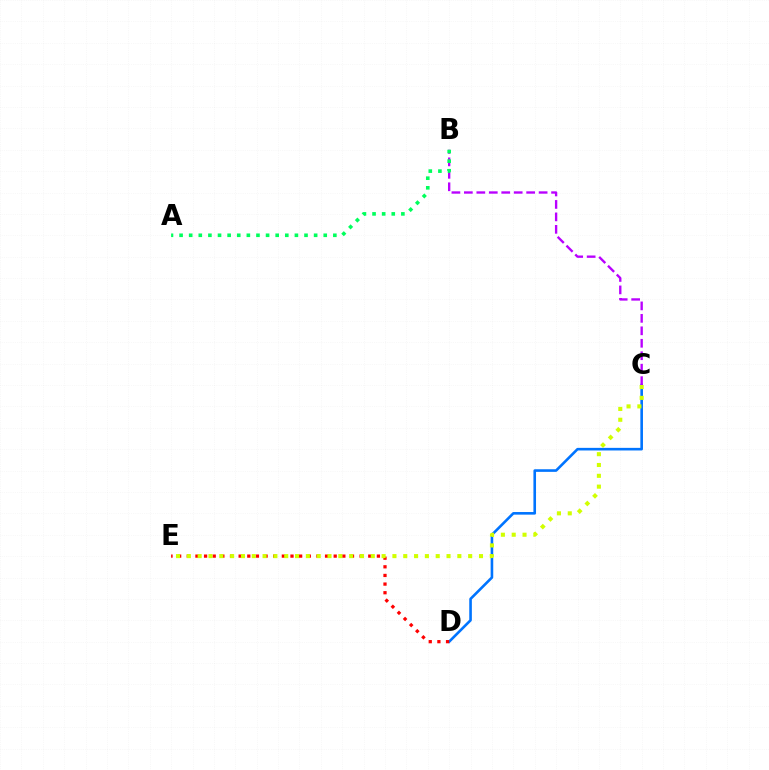{('C', 'D'): [{'color': '#0074ff', 'line_style': 'solid', 'thickness': 1.88}], ('D', 'E'): [{'color': '#ff0000', 'line_style': 'dotted', 'thickness': 2.35}], ('B', 'C'): [{'color': '#b900ff', 'line_style': 'dashed', 'thickness': 1.69}], ('A', 'B'): [{'color': '#00ff5c', 'line_style': 'dotted', 'thickness': 2.61}], ('C', 'E'): [{'color': '#d1ff00', 'line_style': 'dotted', 'thickness': 2.94}]}